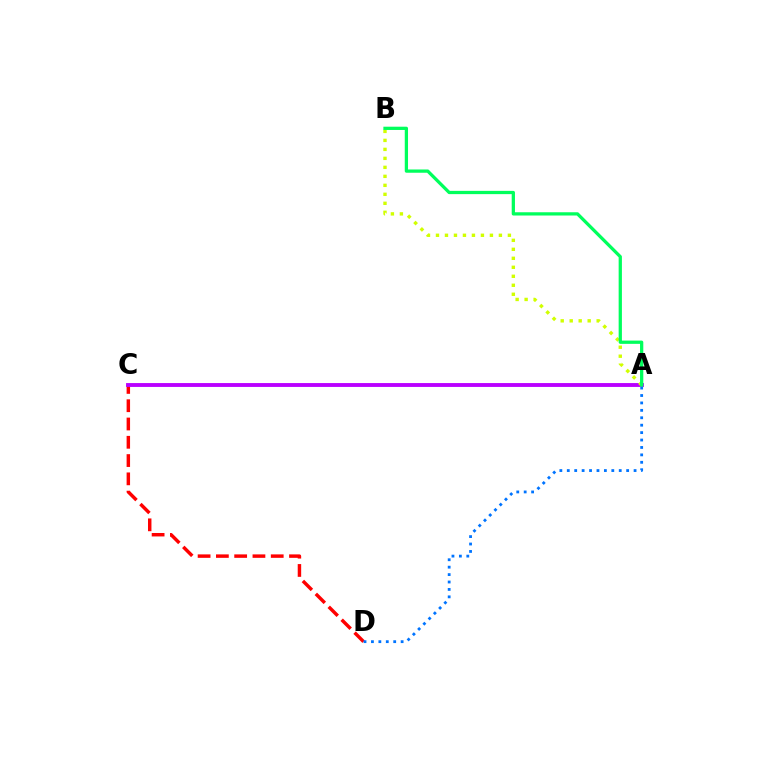{('C', 'D'): [{'color': '#ff0000', 'line_style': 'dashed', 'thickness': 2.48}], ('A', 'C'): [{'color': '#b900ff', 'line_style': 'solid', 'thickness': 2.78}], ('A', 'D'): [{'color': '#0074ff', 'line_style': 'dotted', 'thickness': 2.02}], ('A', 'B'): [{'color': '#d1ff00', 'line_style': 'dotted', 'thickness': 2.44}, {'color': '#00ff5c', 'line_style': 'solid', 'thickness': 2.35}]}